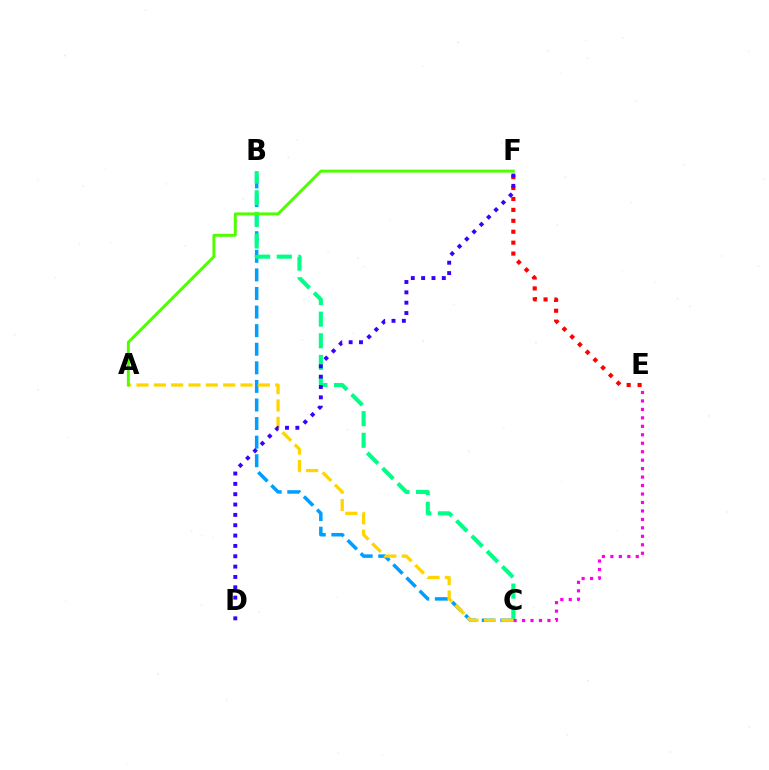{('B', 'C'): [{'color': '#009eff', 'line_style': 'dashed', 'thickness': 2.52}, {'color': '#00ff86', 'line_style': 'dashed', 'thickness': 2.94}], ('E', 'F'): [{'color': '#ff0000', 'line_style': 'dotted', 'thickness': 2.97}], ('C', 'E'): [{'color': '#ff00ed', 'line_style': 'dotted', 'thickness': 2.3}], ('A', 'C'): [{'color': '#ffd500', 'line_style': 'dashed', 'thickness': 2.36}], ('A', 'F'): [{'color': '#4fff00', 'line_style': 'solid', 'thickness': 2.13}], ('D', 'F'): [{'color': '#3700ff', 'line_style': 'dotted', 'thickness': 2.81}]}